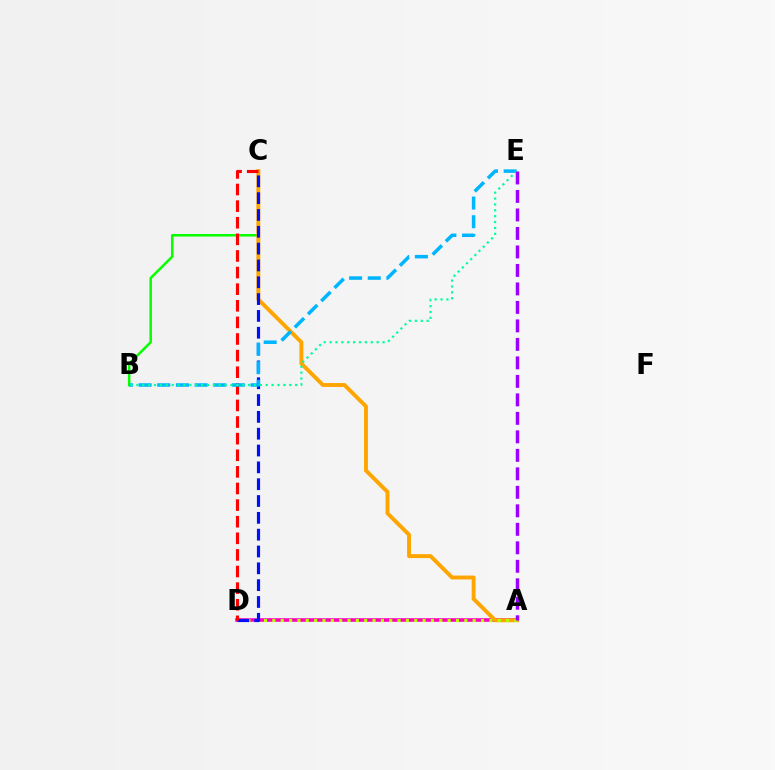{('A', 'D'): [{'color': '#ff00bd', 'line_style': 'solid', 'thickness': 2.58}, {'color': '#b3ff00', 'line_style': 'dotted', 'thickness': 2.27}], ('B', 'C'): [{'color': '#08ff00', 'line_style': 'solid', 'thickness': 1.81}], ('A', 'C'): [{'color': '#ffa500', 'line_style': 'solid', 'thickness': 2.82}], ('C', 'D'): [{'color': '#0010ff', 'line_style': 'dashed', 'thickness': 2.29}, {'color': '#ff0000', 'line_style': 'dashed', 'thickness': 2.26}], ('B', 'E'): [{'color': '#00b5ff', 'line_style': 'dashed', 'thickness': 2.53}, {'color': '#00ff9d', 'line_style': 'dotted', 'thickness': 1.6}], ('A', 'E'): [{'color': '#9b00ff', 'line_style': 'dashed', 'thickness': 2.51}]}